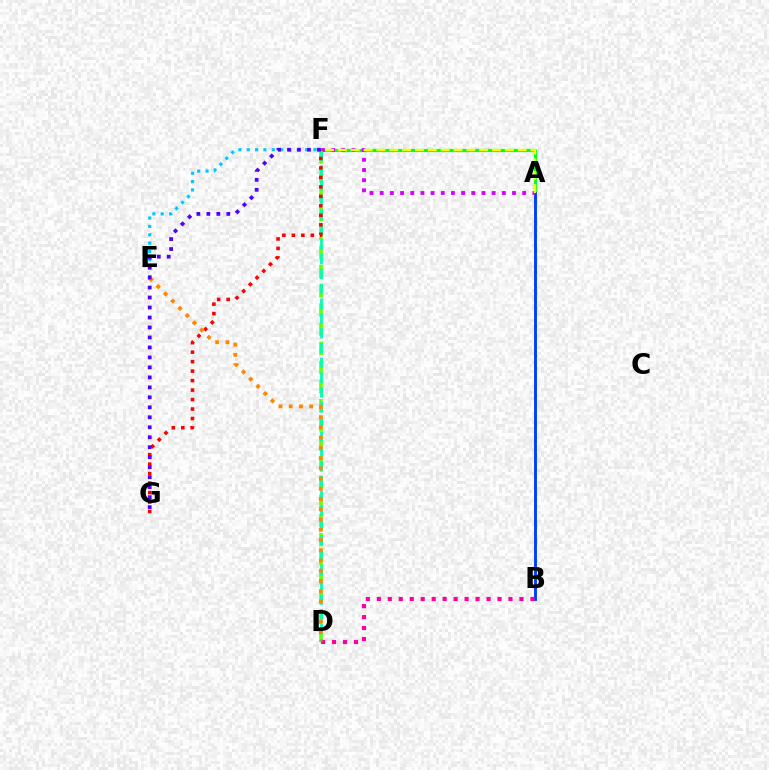{('E', 'F'): [{'color': '#00c7ff', 'line_style': 'dotted', 'thickness': 2.27}], ('A', 'F'): [{'color': '#00ff27', 'line_style': 'solid', 'thickness': 2.27}, {'color': '#d600ff', 'line_style': 'dotted', 'thickness': 2.77}, {'color': '#eeff00', 'line_style': 'dashed', 'thickness': 1.74}], ('D', 'F'): [{'color': '#66ff00', 'line_style': 'dashed', 'thickness': 2.6}, {'color': '#00ffaf', 'line_style': 'dashed', 'thickness': 2.01}], ('A', 'B'): [{'color': '#003fff', 'line_style': 'solid', 'thickness': 2.1}], ('F', 'G'): [{'color': '#ff0000', 'line_style': 'dotted', 'thickness': 2.58}, {'color': '#4f00ff', 'line_style': 'dotted', 'thickness': 2.71}], ('B', 'D'): [{'color': '#ff00a0', 'line_style': 'dotted', 'thickness': 2.98}], ('D', 'E'): [{'color': '#ff8800', 'line_style': 'dotted', 'thickness': 2.78}]}